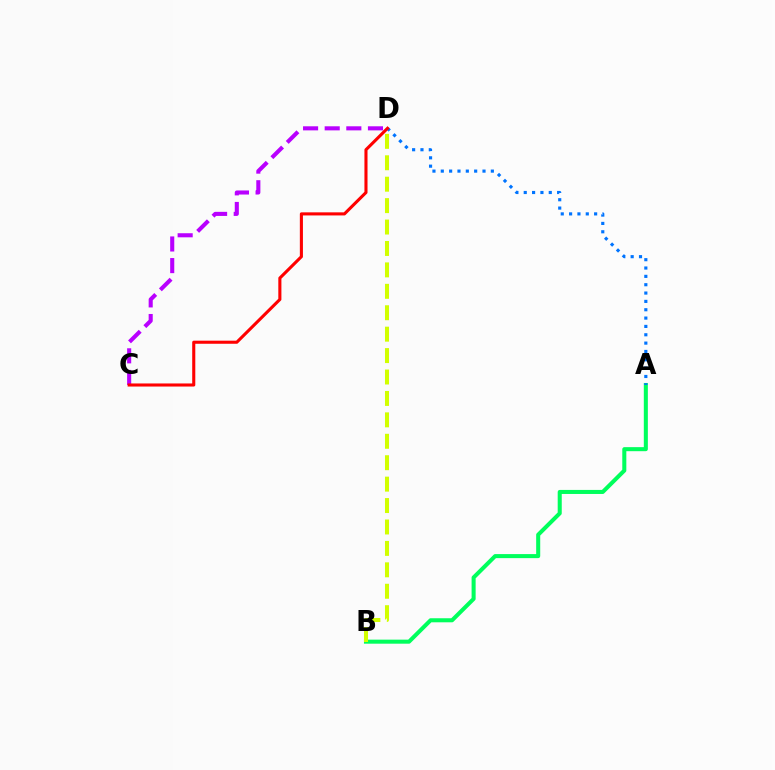{('C', 'D'): [{'color': '#b900ff', 'line_style': 'dashed', 'thickness': 2.94}, {'color': '#ff0000', 'line_style': 'solid', 'thickness': 2.22}], ('A', 'B'): [{'color': '#00ff5c', 'line_style': 'solid', 'thickness': 2.91}], ('A', 'D'): [{'color': '#0074ff', 'line_style': 'dotted', 'thickness': 2.27}], ('B', 'D'): [{'color': '#d1ff00', 'line_style': 'dashed', 'thickness': 2.91}]}